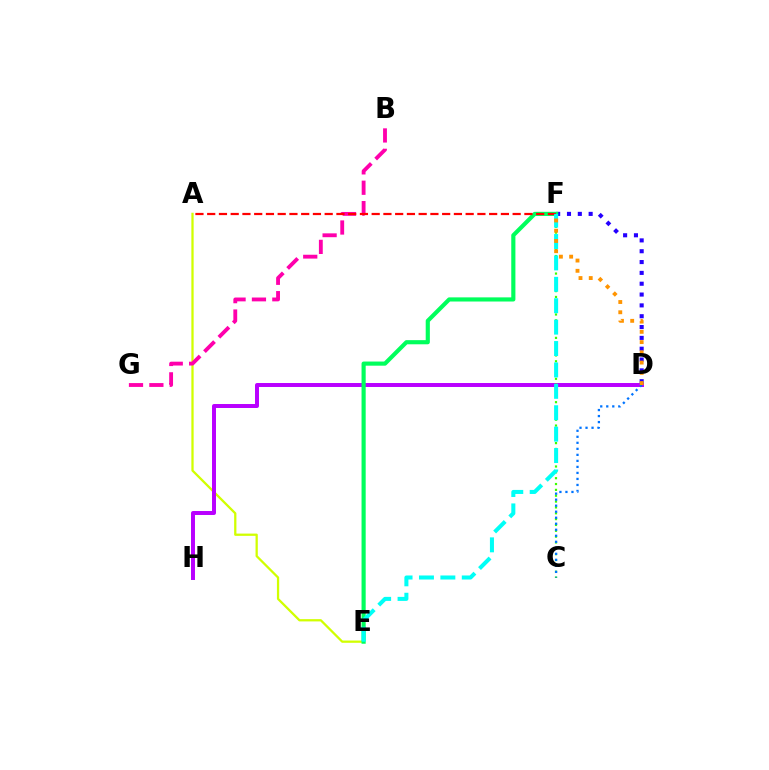{('A', 'E'): [{'color': '#d1ff00', 'line_style': 'solid', 'thickness': 1.63}], ('D', 'H'): [{'color': '#b900ff', 'line_style': 'solid', 'thickness': 2.86}], ('D', 'F'): [{'color': '#2500ff', 'line_style': 'dotted', 'thickness': 2.94}, {'color': '#ff9400', 'line_style': 'dotted', 'thickness': 2.78}], ('B', 'G'): [{'color': '#ff00ac', 'line_style': 'dashed', 'thickness': 2.77}], ('E', 'F'): [{'color': '#00ff5c', 'line_style': 'solid', 'thickness': 2.98}, {'color': '#00fff6', 'line_style': 'dashed', 'thickness': 2.91}], ('C', 'F'): [{'color': '#3dff00', 'line_style': 'dotted', 'thickness': 1.59}], ('A', 'F'): [{'color': '#ff0000', 'line_style': 'dashed', 'thickness': 1.6}], ('C', 'D'): [{'color': '#0074ff', 'line_style': 'dotted', 'thickness': 1.64}]}